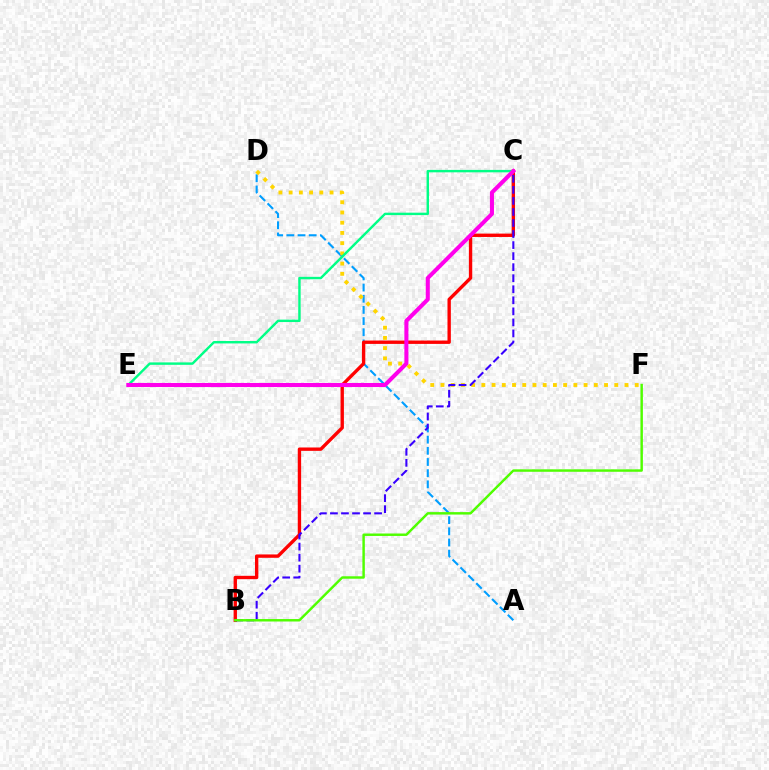{('A', 'D'): [{'color': '#009eff', 'line_style': 'dashed', 'thickness': 1.52}], ('D', 'F'): [{'color': '#ffd500', 'line_style': 'dotted', 'thickness': 2.78}], ('B', 'C'): [{'color': '#ff0000', 'line_style': 'solid', 'thickness': 2.42}, {'color': '#3700ff', 'line_style': 'dashed', 'thickness': 1.5}], ('B', 'F'): [{'color': '#4fff00', 'line_style': 'solid', 'thickness': 1.76}], ('C', 'E'): [{'color': '#00ff86', 'line_style': 'solid', 'thickness': 1.74}, {'color': '#ff00ed', 'line_style': 'solid', 'thickness': 2.91}]}